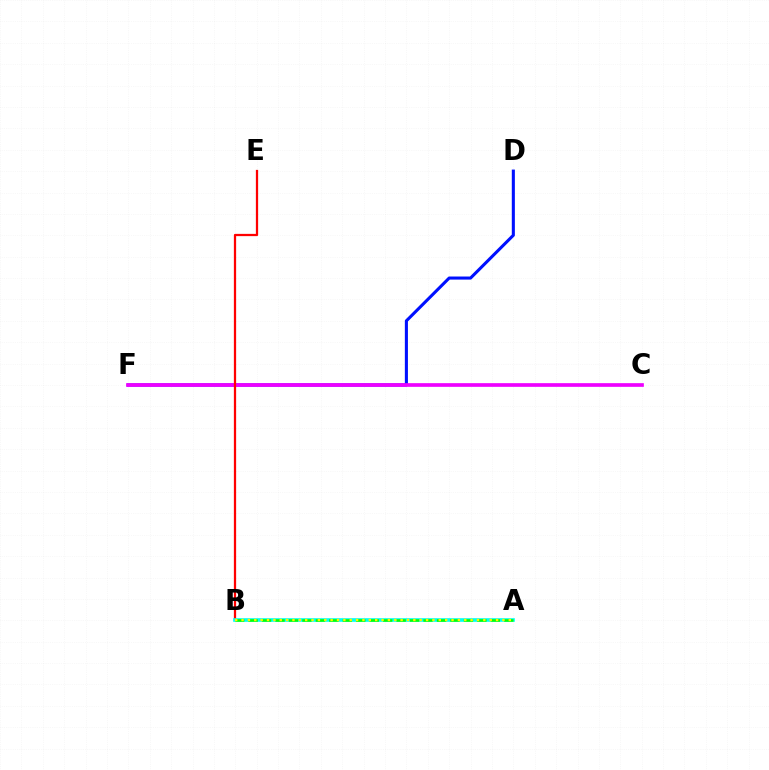{('D', 'F'): [{'color': '#0010ff', 'line_style': 'solid', 'thickness': 2.21}], ('C', 'F'): [{'color': '#ee00ff', 'line_style': 'solid', 'thickness': 2.65}], ('B', 'E'): [{'color': '#ff0000', 'line_style': 'solid', 'thickness': 1.63}], ('A', 'B'): [{'color': '#00fff6', 'line_style': 'solid', 'thickness': 2.62}, {'color': '#08ff00', 'line_style': 'dashed', 'thickness': 1.83}, {'color': '#fcf500', 'line_style': 'dotted', 'thickness': 1.73}]}